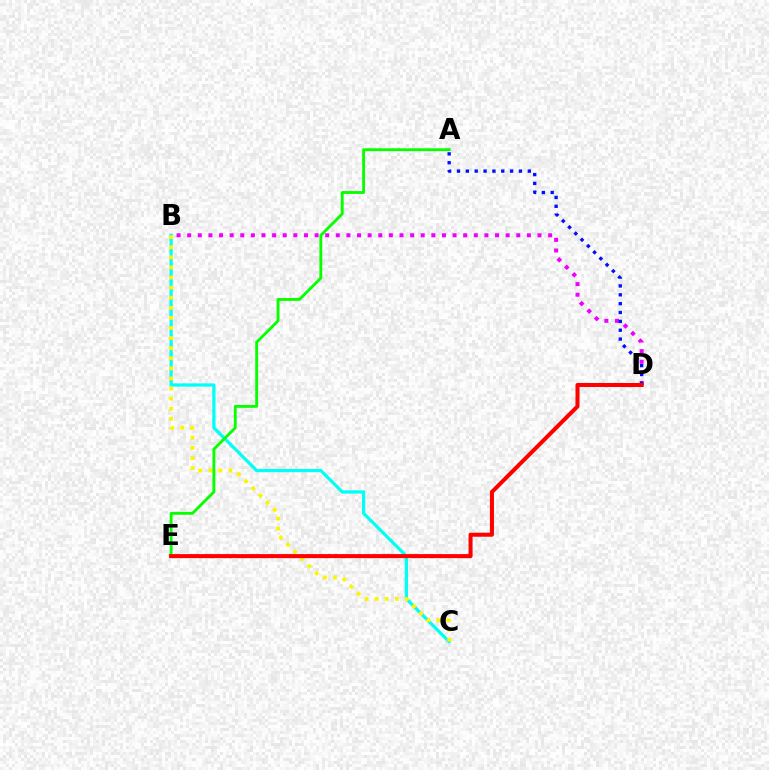{('B', 'C'): [{'color': '#00fff6', 'line_style': 'solid', 'thickness': 2.33}, {'color': '#fcf500', 'line_style': 'dotted', 'thickness': 2.74}], ('B', 'D'): [{'color': '#ee00ff', 'line_style': 'dotted', 'thickness': 2.88}], ('A', 'D'): [{'color': '#0010ff', 'line_style': 'dotted', 'thickness': 2.41}], ('A', 'E'): [{'color': '#08ff00', 'line_style': 'solid', 'thickness': 2.06}], ('D', 'E'): [{'color': '#ff0000', 'line_style': 'solid', 'thickness': 2.91}]}